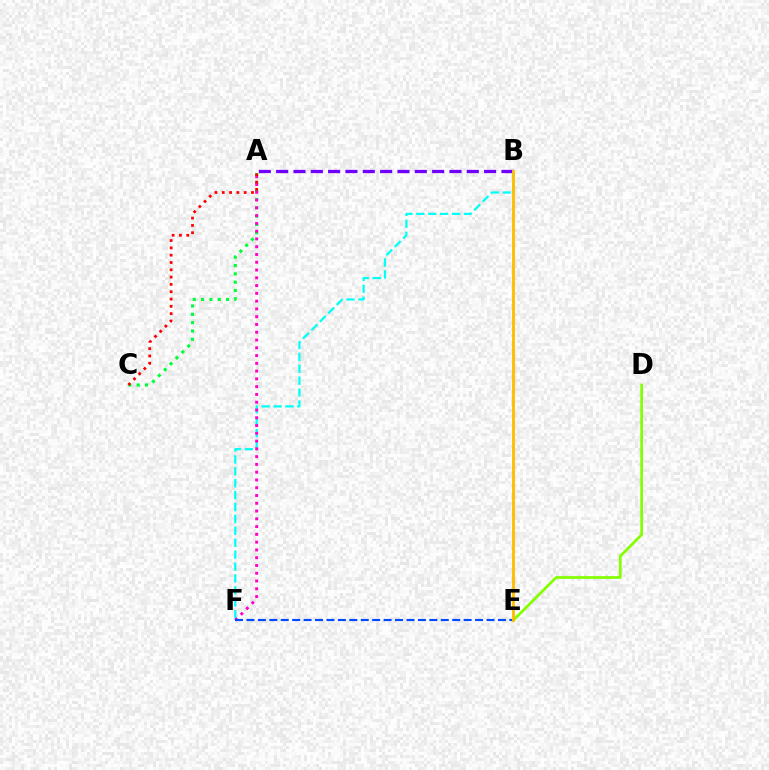{('D', 'E'): [{'color': '#84ff00', 'line_style': 'solid', 'thickness': 1.96}], ('A', 'B'): [{'color': '#7200ff', 'line_style': 'dashed', 'thickness': 2.35}], ('A', 'C'): [{'color': '#00ff39', 'line_style': 'dotted', 'thickness': 2.26}, {'color': '#ff0000', 'line_style': 'dotted', 'thickness': 1.99}], ('B', 'F'): [{'color': '#00fff6', 'line_style': 'dashed', 'thickness': 1.62}], ('A', 'F'): [{'color': '#ff00cf', 'line_style': 'dotted', 'thickness': 2.11}], ('E', 'F'): [{'color': '#004bff', 'line_style': 'dashed', 'thickness': 1.55}], ('B', 'E'): [{'color': '#ffbd00', 'line_style': 'solid', 'thickness': 2.04}]}